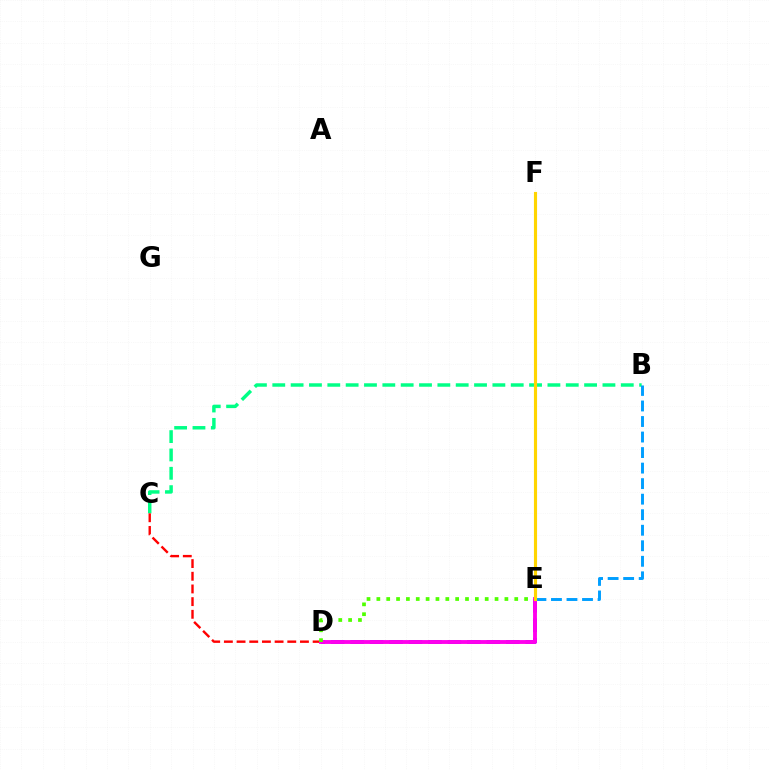{('B', 'C'): [{'color': '#00ff86', 'line_style': 'dashed', 'thickness': 2.49}], ('C', 'D'): [{'color': '#ff0000', 'line_style': 'dashed', 'thickness': 1.72}], ('B', 'E'): [{'color': '#009eff', 'line_style': 'dashed', 'thickness': 2.11}], ('D', 'E'): [{'color': '#3700ff', 'line_style': 'dashed', 'thickness': 2.64}, {'color': '#ff00ed', 'line_style': 'solid', 'thickness': 2.78}, {'color': '#4fff00', 'line_style': 'dotted', 'thickness': 2.68}], ('E', 'F'): [{'color': '#ffd500', 'line_style': 'solid', 'thickness': 2.26}]}